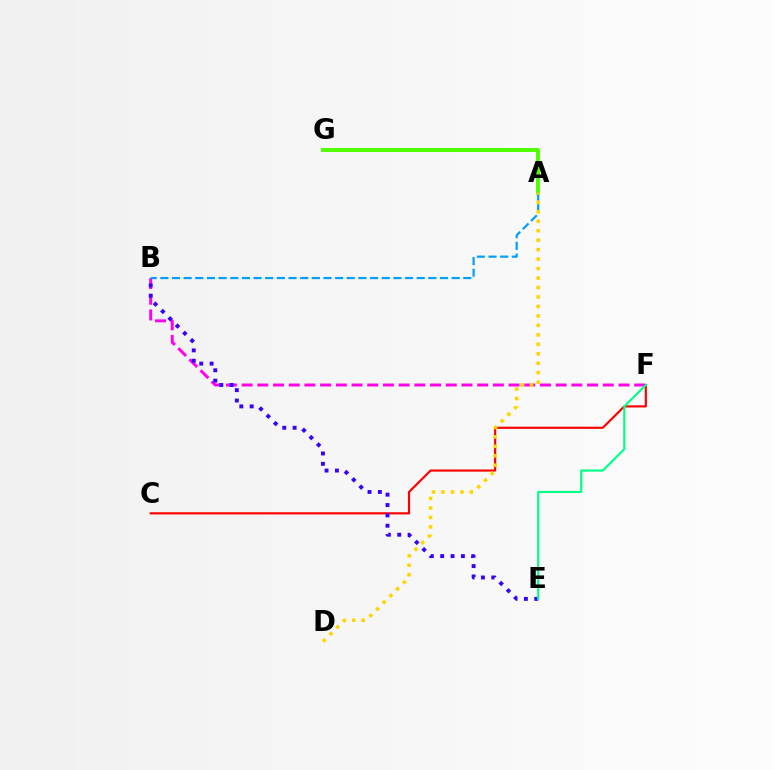{('A', 'G'): [{'color': '#4fff00', 'line_style': 'solid', 'thickness': 2.83}], ('B', 'F'): [{'color': '#ff00ed', 'line_style': 'dashed', 'thickness': 2.13}], ('C', 'F'): [{'color': '#ff0000', 'line_style': 'solid', 'thickness': 1.56}], ('B', 'E'): [{'color': '#3700ff', 'line_style': 'dotted', 'thickness': 2.81}], ('A', 'B'): [{'color': '#009eff', 'line_style': 'dashed', 'thickness': 1.58}], ('E', 'F'): [{'color': '#00ff86', 'line_style': 'solid', 'thickness': 1.57}], ('A', 'D'): [{'color': '#ffd500', 'line_style': 'dotted', 'thickness': 2.57}]}